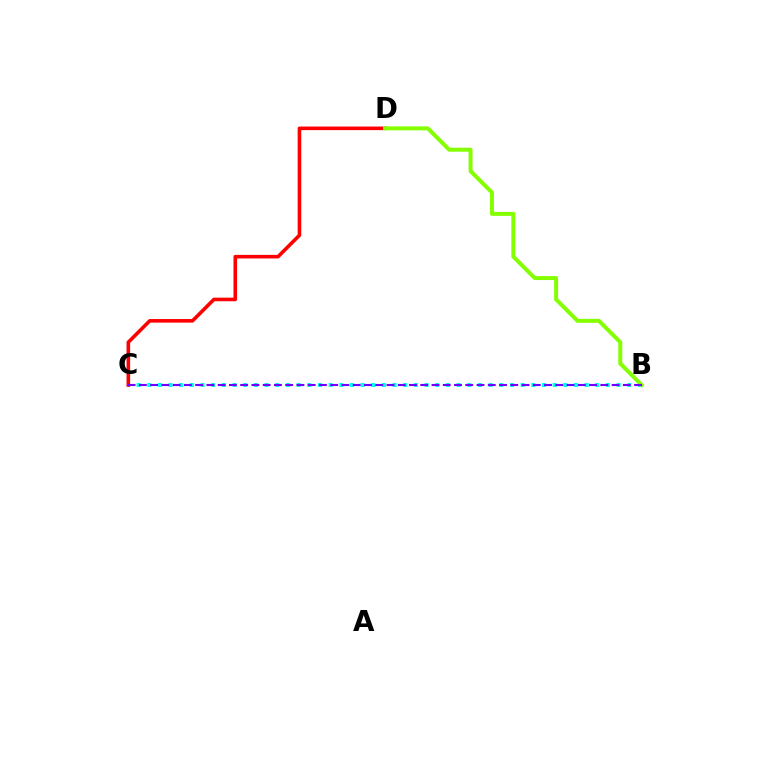{('B', 'C'): [{'color': '#00fff6', 'line_style': 'dotted', 'thickness': 2.9}, {'color': '#7200ff', 'line_style': 'dashed', 'thickness': 1.53}], ('C', 'D'): [{'color': '#ff0000', 'line_style': 'solid', 'thickness': 2.58}], ('B', 'D'): [{'color': '#84ff00', 'line_style': 'solid', 'thickness': 2.86}]}